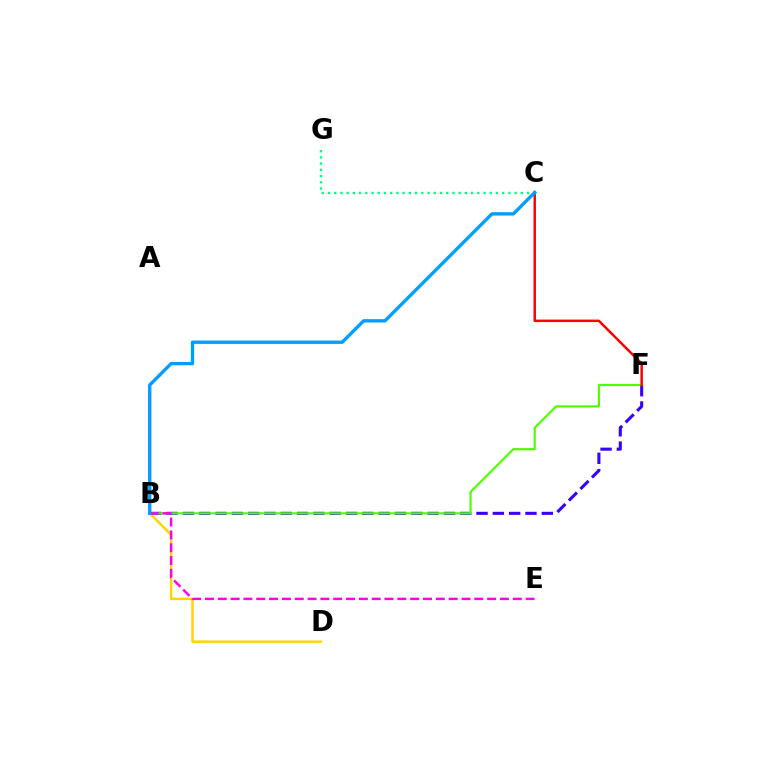{('B', 'D'): [{'color': '#ffd500', 'line_style': 'solid', 'thickness': 1.79}], ('B', 'F'): [{'color': '#3700ff', 'line_style': 'dashed', 'thickness': 2.22}, {'color': '#4fff00', 'line_style': 'solid', 'thickness': 1.57}], ('C', 'F'): [{'color': '#ff0000', 'line_style': 'solid', 'thickness': 1.78}], ('B', 'E'): [{'color': '#ff00ed', 'line_style': 'dashed', 'thickness': 1.74}], ('C', 'G'): [{'color': '#00ff86', 'line_style': 'dotted', 'thickness': 1.69}], ('B', 'C'): [{'color': '#009eff', 'line_style': 'solid', 'thickness': 2.41}]}